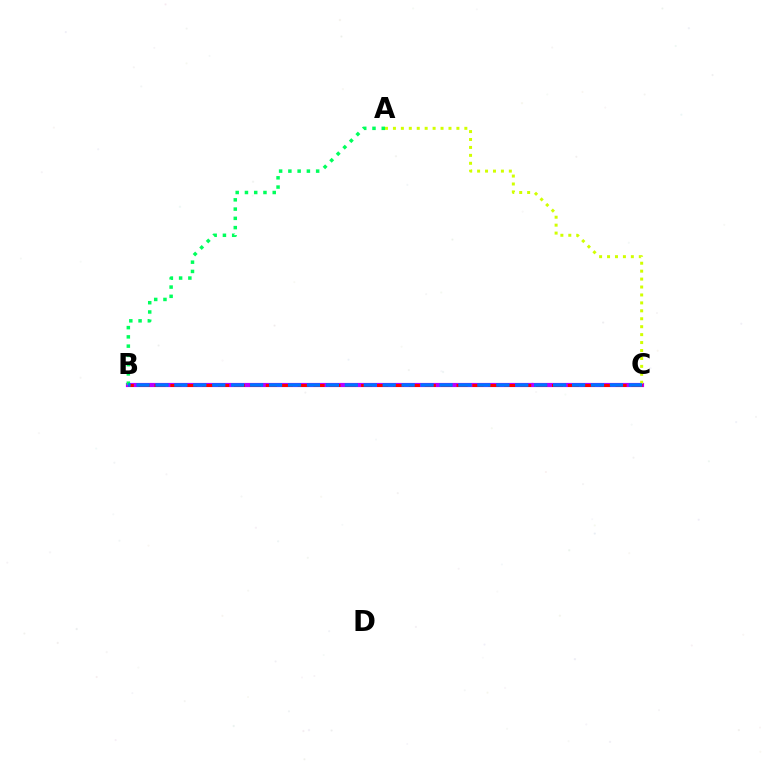{('B', 'C'): [{'color': '#b900ff', 'line_style': 'solid', 'thickness': 3.0}, {'color': '#ff0000', 'line_style': 'dashed', 'thickness': 2.16}, {'color': '#0074ff', 'line_style': 'dashed', 'thickness': 2.57}], ('A', 'C'): [{'color': '#d1ff00', 'line_style': 'dotted', 'thickness': 2.16}], ('A', 'B'): [{'color': '#00ff5c', 'line_style': 'dotted', 'thickness': 2.52}]}